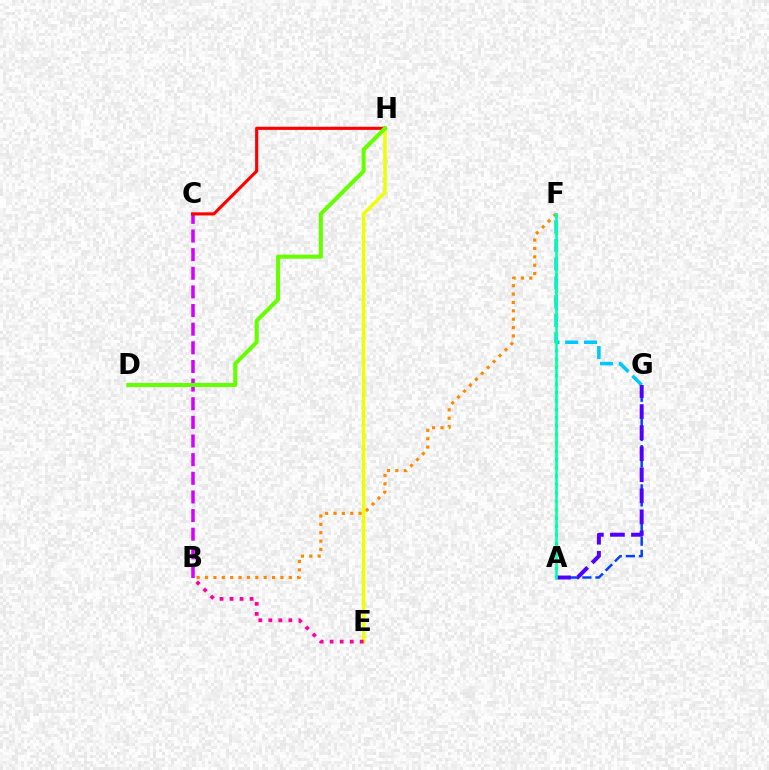{('B', 'F'): [{'color': '#ff8800', 'line_style': 'dotted', 'thickness': 2.28}], ('E', 'H'): [{'color': '#eeff00', 'line_style': 'solid', 'thickness': 2.47}], ('F', 'G'): [{'color': '#00c7ff', 'line_style': 'dashed', 'thickness': 2.54}], ('A', 'F'): [{'color': '#00ff27', 'line_style': 'dotted', 'thickness': 2.28}, {'color': '#00ffaf', 'line_style': 'solid', 'thickness': 1.88}], ('A', 'G'): [{'color': '#003fff', 'line_style': 'dashed', 'thickness': 1.78}, {'color': '#4f00ff', 'line_style': 'dashed', 'thickness': 2.86}], ('B', 'C'): [{'color': '#d600ff', 'line_style': 'dashed', 'thickness': 2.53}], ('C', 'H'): [{'color': '#ff0000', 'line_style': 'solid', 'thickness': 2.25}], ('D', 'H'): [{'color': '#66ff00', 'line_style': 'solid', 'thickness': 2.91}], ('B', 'E'): [{'color': '#ff00a0', 'line_style': 'dotted', 'thickness': 2.72}]}